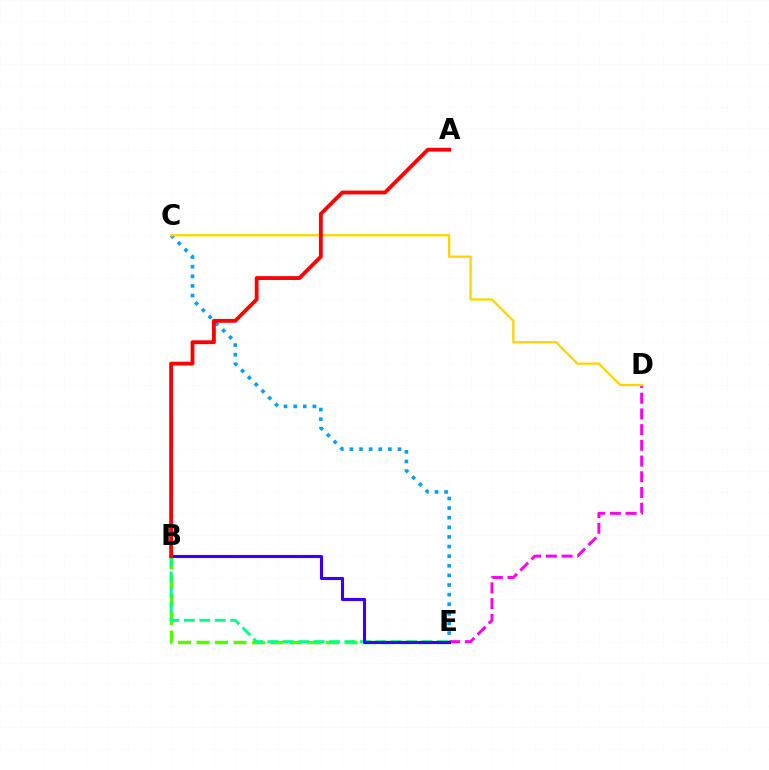{('D', 'E'): [{'color': '#ff00ed', 'line_style': 'dashed', 'thickness': 2.13}], ('B', 'E'): [{'color': '#4fff00', 'line_style': 'dashed', 'thickness': 2.51}, {'color': '#00ff86', 'line_style': 'dashed', 'thickness': 2.09}, {'color': '#3700ff', 'line_style': 'solid', 'thickness': 2.23}], ('C', 'E'): [{'color': '#009eff', 'line_style': 'dotted', 'thickness': 2.61}], ('C', 'D'): [{'color': '#ffd500', 'line_style': 'solid', 'thickness': 1.65}], ('A', 'B'): [{'color': '#ff0000', 'line_style': 'solid', 'thickness': 2.76}]}